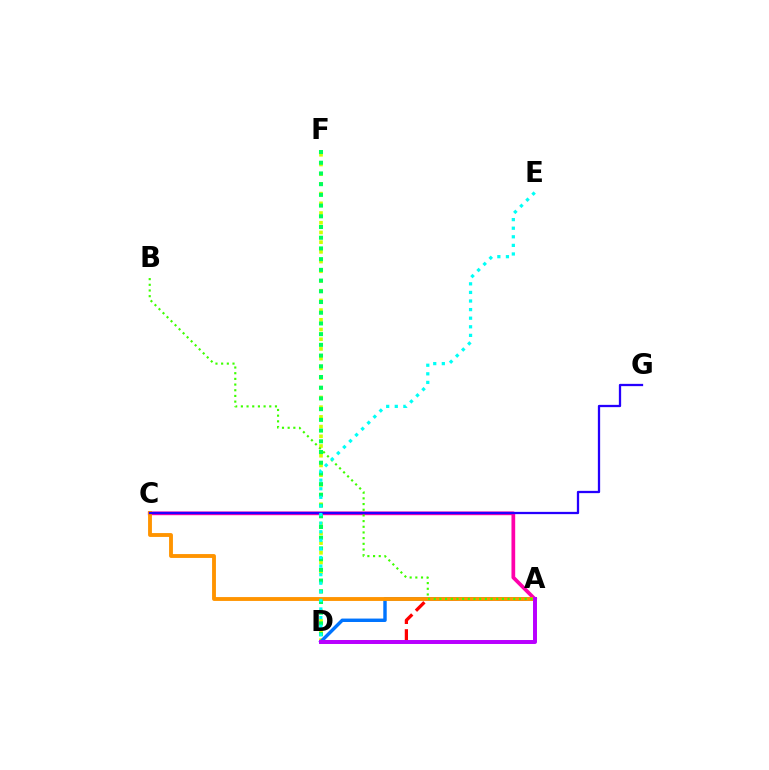{('D', 'F'): [{'color': '#d1ff00', 'line_style': 'dotted', 'thickness': 2.64}, {'color': '#00ff5c', 'line_style': 'dotted', 'thickness': 2.91}], ('A', 'D'): [{'color': '#ff0000', 'line_style': 'dashed', 'thickness': 2.34}, {'color': '#0074ff', 'line_style': 'solid', 'thickness': 2.47}, {'color': '#b900ff', 'line_style': 'solid', 'thickness': 2.86}], ('A', 'C'): [{'color': '#ff00ac', 'line_style': 'solid', 'thickness': 2.68}, {'color': '#ff9400', 'line_style': 'solid', 'thickness': 2.78}], ('A', 'B'): [{'color': '#3dff00', 'line_style': 'dotted', 'thickness': 1.54}], ('C', 'G'): [{'color': '#2500ff', 'line_style': 'solid', 'thickness': 1.65}], ('D', 'E'): [{'color': '#00fff6', 'line_style': 'dotted', 'thickness': 2.33}]}